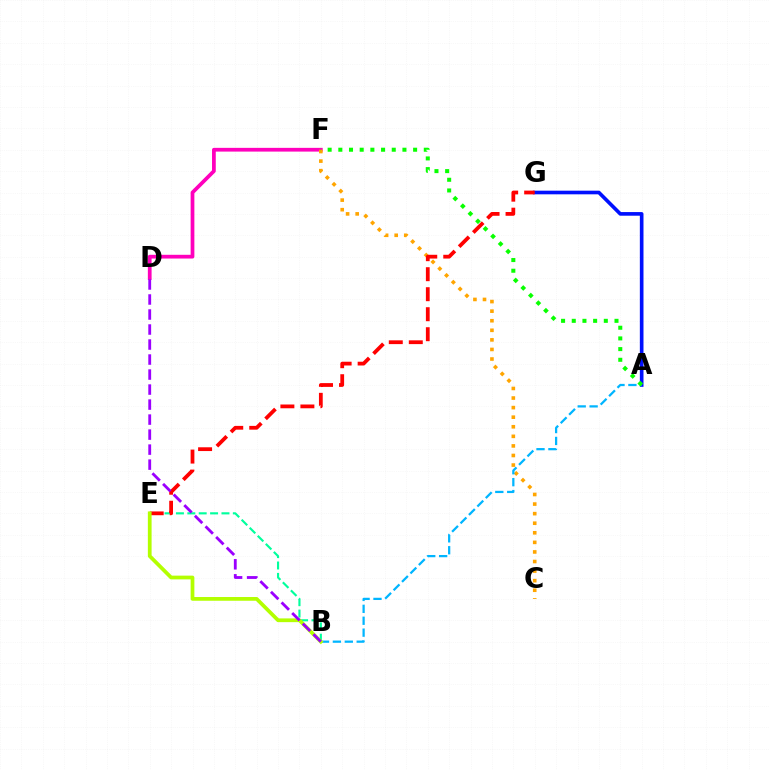{('B', 'E'): [{'color': '#00ff9d', 'line_style': 'dashed', 'thickness': 1.55}, {'color': '#b3ff00', 'line_style': 'solid', 'thickness': 2.69}], ('D', 'F'): [{'color': '#ff00bd', 'line_style': 'solid', 'thickness': 2.69}], ('C', 'F'): [{'color': '#ffa500', 'line_style': 'dotted', 'thickness': 2.6}], ('A', 'G'): [{'color': '#0010ff', 'line_style': 'solid', 'thickness': 2.62}], ('E', 'G'): [{'color': '#ff0000', 'line_style': 'dashed', 'thickness': 2.72}], ('A', 'B'): [{'color': '#00b5ff', 'line_style': 'dashed', 'thickness': 1.62}], ('A', 'F'): [{'color': '#08ff00', 'line_style': 'dotted', 'thickness': 2.9}], ('B', 'D'): [{'color': '#9b00ff', 'line_style': 'dashed', 'thickness': 2.04}]}